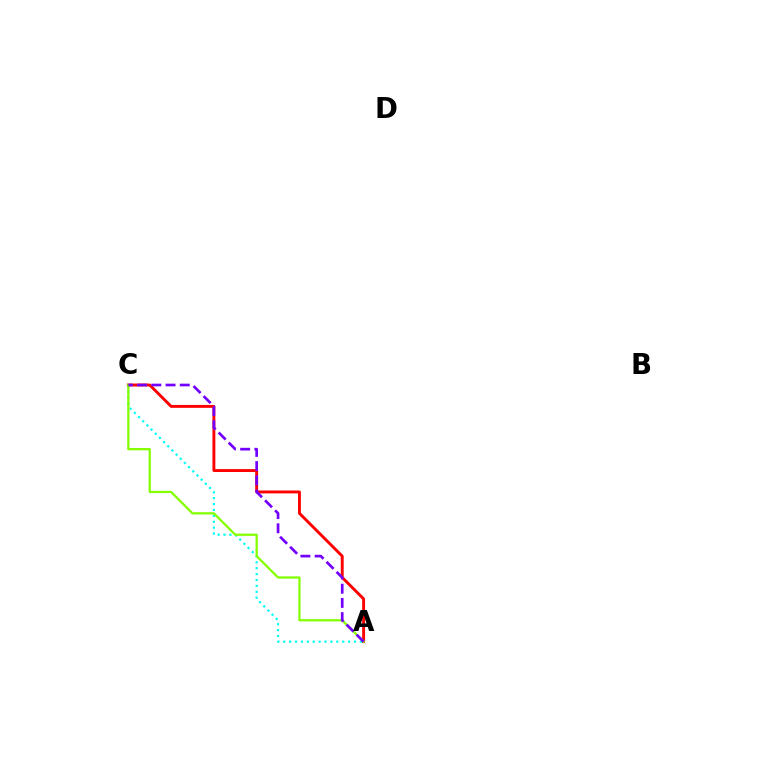{('A', 'C'): [{'color': '#00fff6', 'line_style': 'dotted', 'thickness': 1.6}, {'color': '#ff0000', 'line_style': 'solid', 'thickness': 2.09}, {'color': '#84ff00', 'line_style': 'solid', 'thickness': 1.62}, {'color': '#7200ff', 'line_style': 'dashed', 'thickness': 1.93}]}